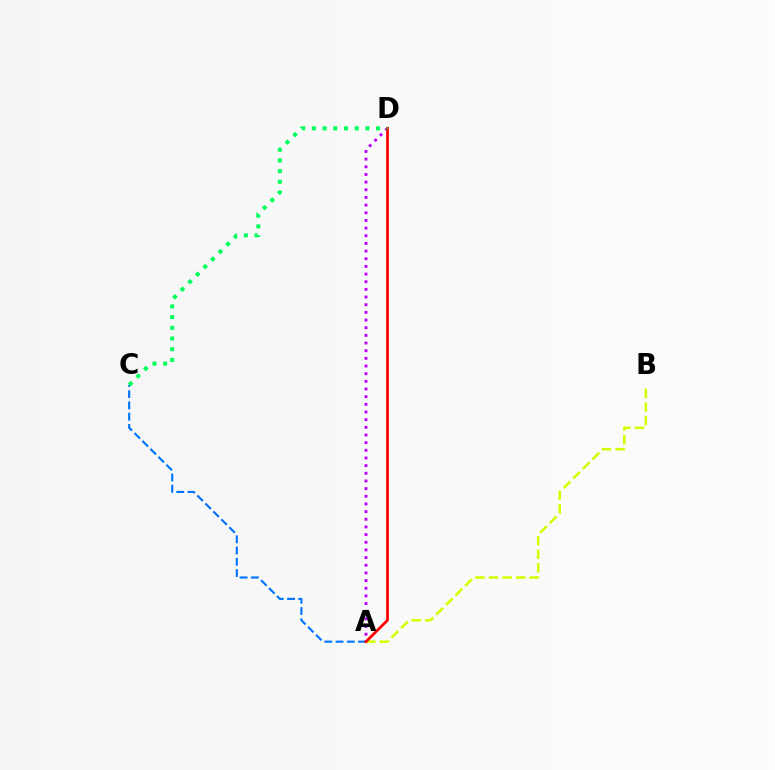{('A', 'B'): [{'color': '#d1ff00', 'line_style': 'dashed', 'thickness': 1.84}], ('A', 'D'): [{'color': '#b900ff', 'line_style': 'dotted', 'thickness': 2.08}, {'color': '#ff0000', 'line_style': 'solid', 'thickness': 1.98}], ('A', 'C'): [{'color': '#0074ff', 'line_style': 'dashed', 'thickness': 1.53}], ('C', 'D'): [{'color': '#00ff5c', 'line_style': 'dotted', 'thickness': 2.91}]}